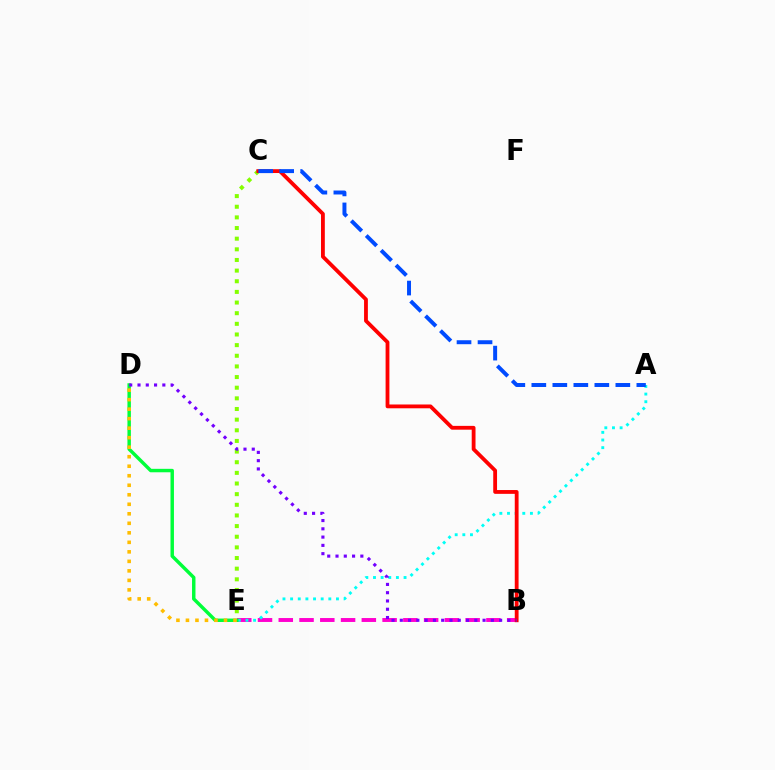{('C', 'E'): [{'color': '#84ff00', 'line_style': 'dotted', 'thickness': 2.89}], ('B', 'E'): [{'color': '#ff00cf', 'line_style': 'dashed', 'thickness': 2.82}], ('A', 'E'): [{'color': '#00fff6', 'line_style': 'dotted', 'thickness': 2.08}], ('D', 'E'): [{'color': '#00ff39', 'line_style': 'solid', 'thickness': 2.48}, {'color': '#ffbd00', 'line_style': 'dotted', 'thickness': 2.58}], ('B', 'C'): [{'color': '#ff0000', 'line_style': 'solid', 'thickness': 2.74}], ('B', 'D'): [{'color': '#7200ff', 'line_style': 'dotted', 'thickness': 2.25}], ('A', 'C'): [{'color': '#004bff', 'line_style': 'dashed', 'thickness': 2.85}]}